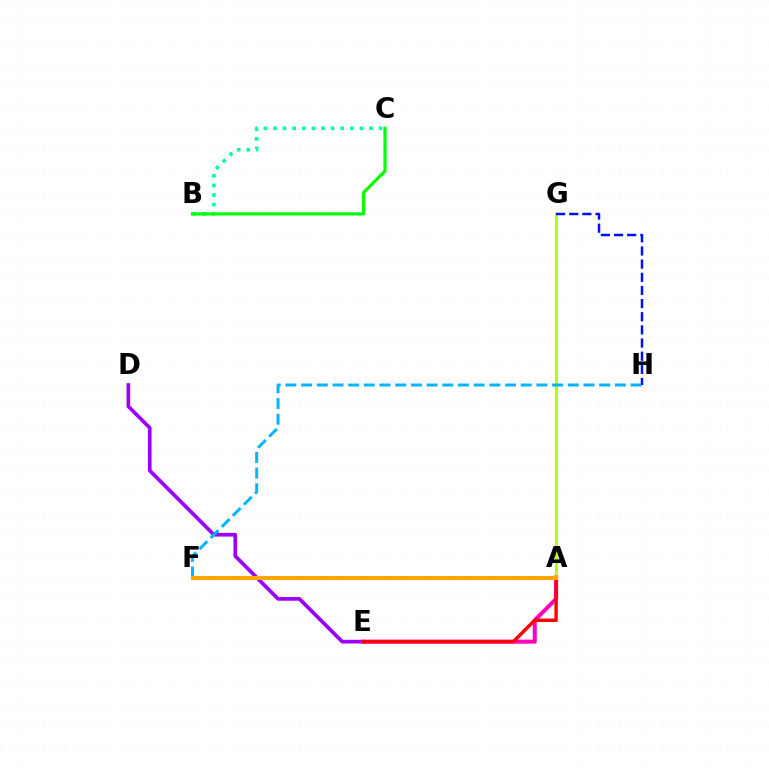{('D', 'E'): [{'color': '#9b00ff', 'line_style': 'solid', 'thickness': 2.65}], ('A', 'E'): [{'color': '#ff00bd', 'line_style': 'solid', 'thickness': 2.91}, {'color': '#ff0000', 'line_style': 'solid', 'thickness': 2.45}], ('A', 'G'): [{'color': '#b3ff00', 'line_style': 'solid', 'thickness': 2.18}], ('F', 'H'): [{'color': '#00b5ff', 'line_style': 'dashed', 'thickness': 2.13}], ('A', 'F'): [{'color': '#ffa500', 'line_style': 'solid', 'thickness': 2.85}], ('B', 'C'): [{'color': '#00ff9d', 'line_style': 'dotted', 'thickness': 2.61}, {'color': '#08ff00', 'line_style': 'solid', 'thickness': 2.31}], ('G', 'H'): [{'color': '#0010ff', 'line_style': 'dashed', 'thickness': 1.79}]}